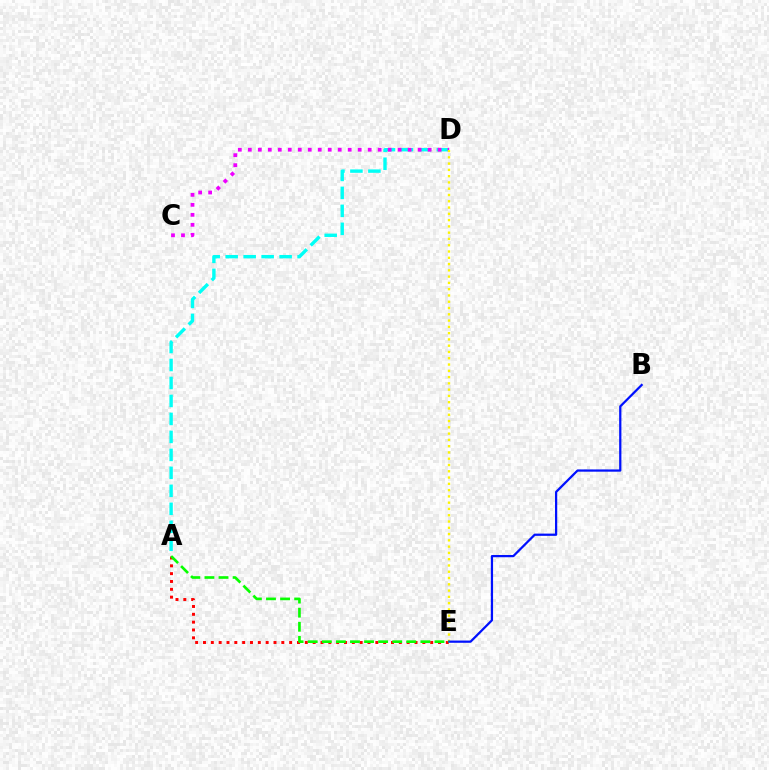{('A', 'D'): [{'color': '#00fff6', 'line_style': 'dashed', 'thickness': 2.44}], ('A', 'E'): [{'color': '#ff0000', 'line_style': 'dotted', 'thickness': 2.13}, {'color': '#08ff00', 'line_style': 'dashed', 'thickness': 1.91}], ('C', 'D'): [{'color': '#ee00ff', 'line_style': 'dotted', 'thickness': 2.71}], ('D', 'E'): [{'color': '#fcf500', 'line_style': 'dotted', 'thickness': 1.71}], ('B', 'E'): [{'color': '#0010ff', 'line_style': 'solid', 'thickness': 1.61}]}